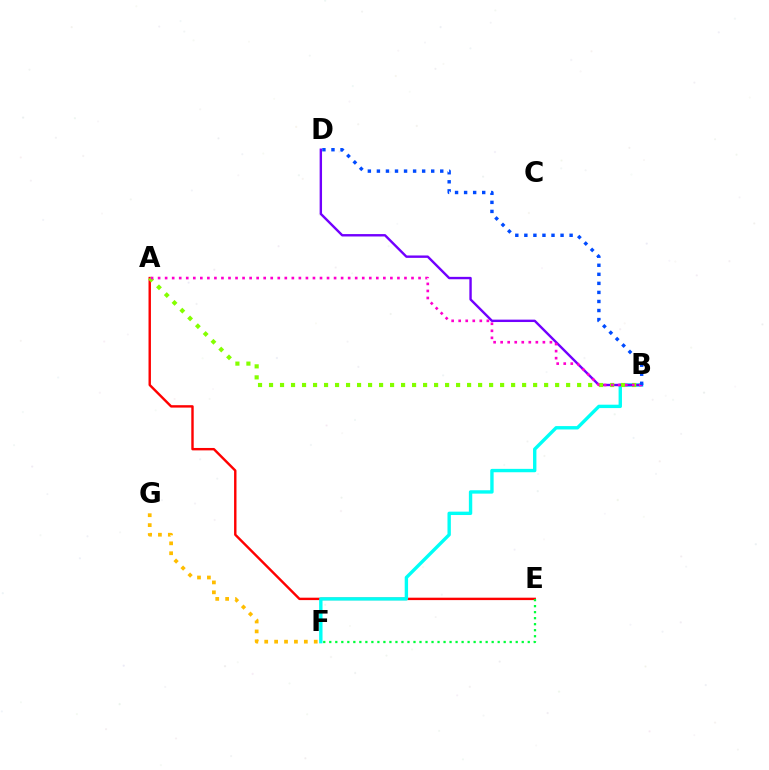{('F', 'G'): [{'color': '#ffbd00', 'line_style': 'dotted', 'thickness': 2.69}], ('A', 'E'): [{'color': '#ff0000', 'line_style': 'solid', 'thickness': 1.74}], ('B', 'F'): [{'color': '#00fff6', 'line_style': 'solid', 'thickness': 2.43}], ('B', 'D'): [{'color': '#7200ff', 'line_style': 'solid', 'thickness': 1.73}, {'color': '#004bff', 'line_style': 'dotted', 'thickness': 2.46}], ('A', 'B'): [{'color': '#84ff00', 'line_style': 'dotted', 'thickness': 2.99}, {'color': '#ff00cf', 'line_style': 'dotted', 'thickness': 1.91}], ('E', 'F'): [{'color': '#00ff39', 'line_style': 'dotted', 'thickness': 1.63}]}